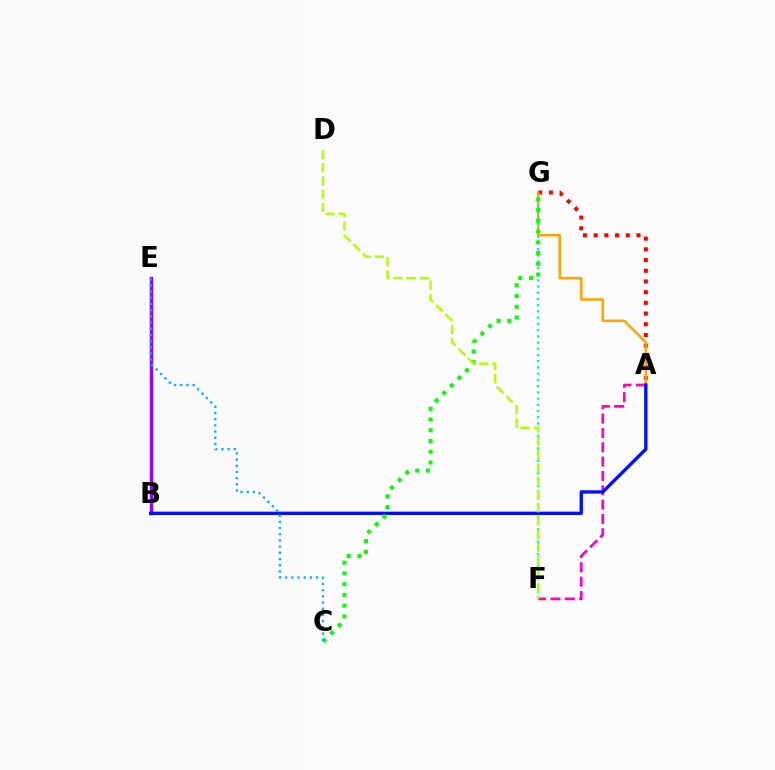{('A', 'G'): [{'color': '#ff0000', 'line_style': 'dotted', 'thickness': 2.91}, {'color': '#ffa500', 'line_style': 'solid', 'thickness': 1.83}], ('B', 'E'): [{'color': '#9b00ff', 'line_style': 'solid', 'thickness': 2.49}], ('F', 'G'): [{'color': '#00ff9d', 'line_style': 'dotted', 'thickness': 1.69}], ('A', 'F'): [{'color': '#ff00bd', 'line_style': 'dashed', 'thickness': 1.95}], ('A', 'B'): [{'color': '#0010ff', 'line_style': 'solid', 'thickness': 2.41}], ('C', 'G'): [{'color': '#08ff00', 'line_style': 'dotted', 'thickness': 2.92}], ('D', 'F'): [{'color': '#b3ff00', 'line_style': 'dashed', 'thickness': 1.81}], ('C', 'E'): [{'color': '#00b5ff', 'line_style': 'dotted', 'thickness': 1.68}]}